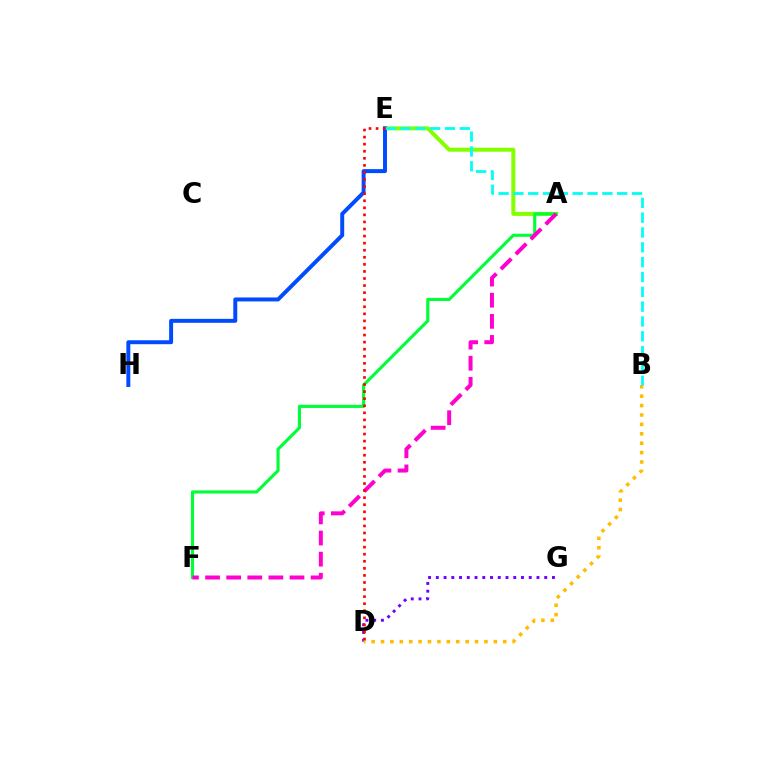{('D', 'G'): [{'color': '#7200ff', 'line_style': 'dotted', 'thickness': 2.1}], ('A', 'E'): [{'color': '#84ff00', 'line_style': 'solid', 'thickness': 2.89}], ('B', 'D'): [{'color': '#ffbd00', 'line_style': 'dotted', 'thickness': 2.56}], ('A', 'F'): [{'color': '#00ff39', 'line_style': 'solid', 'thickness': 2.25}, {'color': '#ff00cf', 'line_style': 'dashed', 'thickness': 2.87}], ('E', 'H'): [{'color': '#004bff', 'line_style': 'solid', 'thickness': 2.85}], ('B', 'E'): [{'color': '#00fff6', 'line_style': 'dashed', 'thickness': 2.01}], ('D', 'E'): [{'color': '#ff0000', 'line_style': 'dotted', 'thickness': 1.92}]}